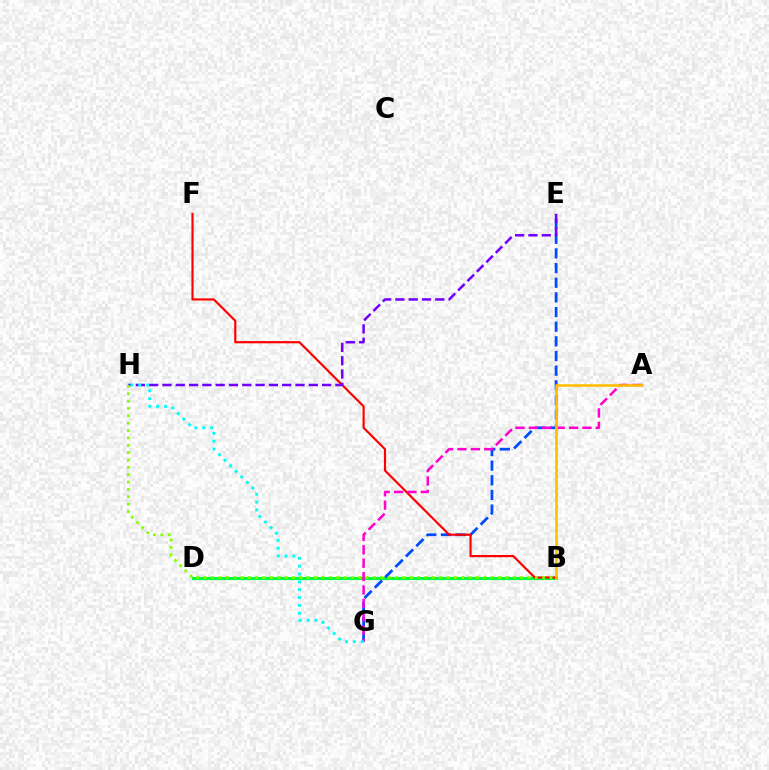{('B', 'D'): [{'color': '#00ff39', 'line_style': 'solid', 'thickness': 2.24}], ('E', 'G'): [{'color': '#004bff', 'line_style': 'dashed', 'thickness': 1.99}], ('B', 'F'): [{'color': '#ff0000', 'line_style': 'solid', 'thickness': 1.57}], ('E', 'H'): [{'color': '#7200ff', 'line_style': 'dashed', 'thickness': 1.81}], ('A', 'G'): [{'color': '#ff00cf', 'line_style': 'dashed', 'thickness': 1.82}], ('B', 'H'): [{'color': '#84ff00', 'line_style': 'dotted', 'thickness': 2.0}], ('G', 'H'): [{'color': '#00fff6', 'line_style': 'dotted', 'thickness': 2.13}], ('A', 'B'): [{'color': '#ffbd00', 'line_style': 'solid', 'thickness': 1.87}]}